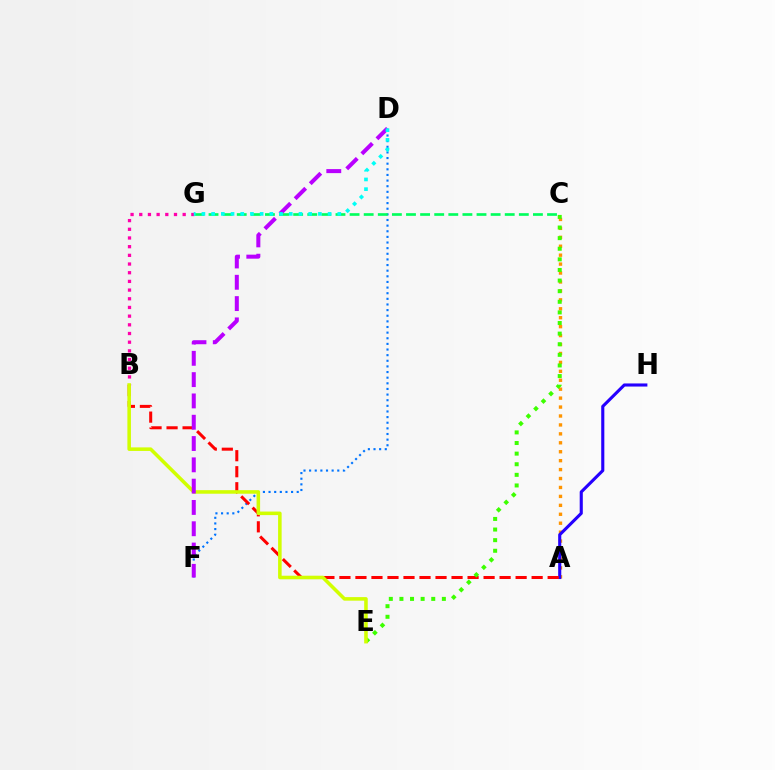{('A', 'C'): [{'color': '#ff9400', 'line_style': 'dotted', 'thickness': 2.43}], ('D', 'F'): [{'color': '#0074ff', 'line_style': 'dotted', 'thickness': 1.53}, {'color': '#b900ff', 'line_style': 'dashed', 'thickness': 2.89}], ('B', 'G'): [{'color': '#ff00ac', 'line_style': 'dotted', 'thickness': 2.36}], ('A', 'H'): [{'color': '#2500ff', 'line_style': 'solid', 'thickness': 2.23}], ('A', 'B'): [{'color': '#ff0000', 'line_style': 'dashed', 'thickness': 2.18}], ('C', 'E'): [{'color': '#3dff00', 'line_style': 'dotted', 'thickness': 2.88}], ('B', 'E'): [{'color': '#d1ff00', 'line_style': 'solid', 'thickness': 2.56}], ('C', 'G'): [{'color': '#00ff5c', 'line_style': 'dashed', 'thickness': 1.92}], ('D', 'G'): [{'color': '#00fff6', 'line_style': 'dotted', 'thickness': 2.64}]}